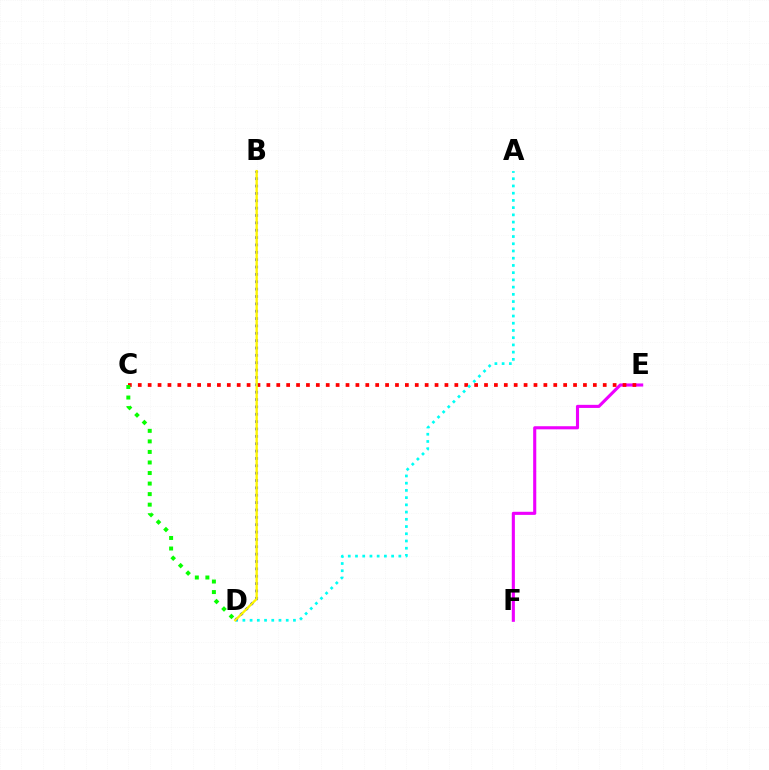{('E', 'F'): [{'color': '#ee00ff', 'line_style': 'solid', 'thickness': 2.24}], ('C', 'E'): [{'color': '#ff0000', 'line_style': 'dotted', 'thickness': 2.69}], ('C', 'D'): [{'color': '#08ff00', 'line_style': 'dotted', 'thickness': 2.86}], ('A', 'D'): [{'color': '#00fff6', 'line_style': 'dotted', 'thickness': 1.96}], ('B', 'D'): [{'color': '#0010ff', 'line_style': 'dotted', 'thickness': 2.0}, {'color': '#fcf500', 'line_style': 'solid', 'thickness': 1.69}]}